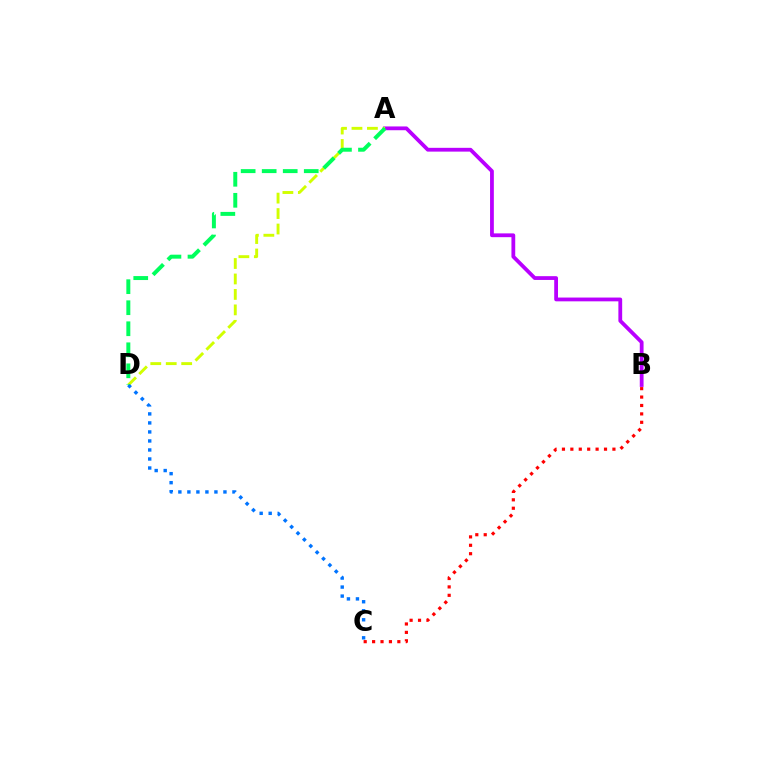{('A', 'B'): [{'color': '#b900ff', 'line_style': 'solid', 'thickness': 2.73}], ('A', 'D'): [{'color': '#d1ff00', 'line_style': 'dashed', 'thickness': 2.1}, {'color': '#00ff5c', 'line_style': 'dashed', 'thickness': 2.86}], ('B', 'C'): [{'color': '#ff0000', 'line_style': 'dotted', 'thickness': 2.29}], ('C', 'D'): [{'color': '#0074ff', 'line_style': 'dotted', 'thickness': 2.45}]}